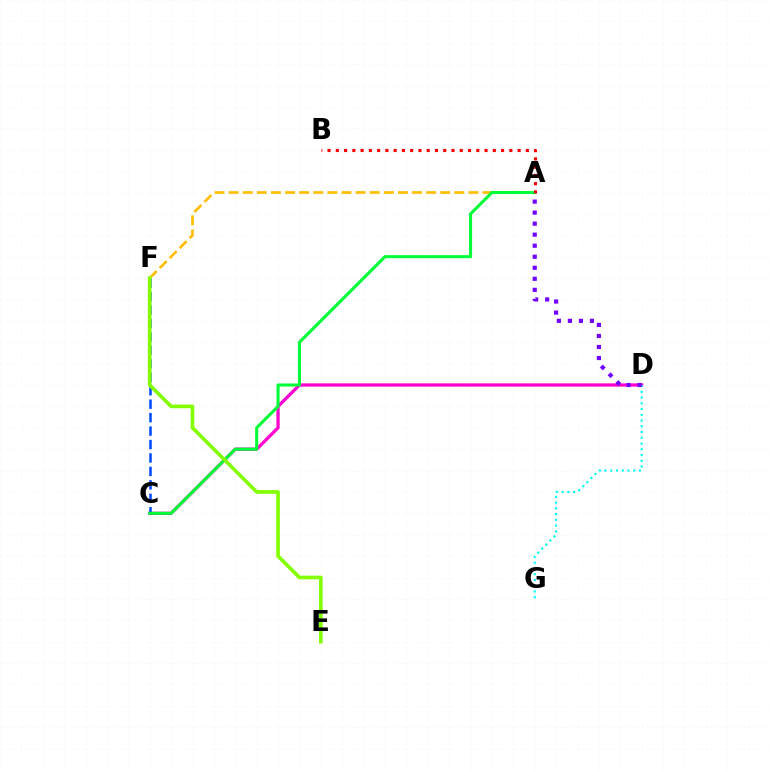{('C', 'D'): [{'color': '#ff00cf', 'line_style': 'solid', 'thickness': 2.34}], ('A', 'F'): [{'color': '#ffbd00', 'line_style': 'dashed', 'thickness': 1.92}], ('C', 'F'): [{'color': '#004bff', 'line_style': 'dashed', 'thickness': 1.83}], ('A', 'C'): [{'color': '#00ff39', 'line_style': 'solid', 'thickness': 2.21}], ('E', 'F'): [{'color': '#84ff00', 'line_style': 'solid', 'thickness': 2.64}], ('D', 'G'): [{'color': '#00fff6', 'line_style': 'dotted', 'thickness': 1.56}], ('A', 'B'): [{'color': '#ff0000', 'line_style': 'dotted', 'thickness': 2.25}], ('A', 'D'): [{'color': '#7200ff', 'line_style': 'dotted', 'thickness': 3.0}]}